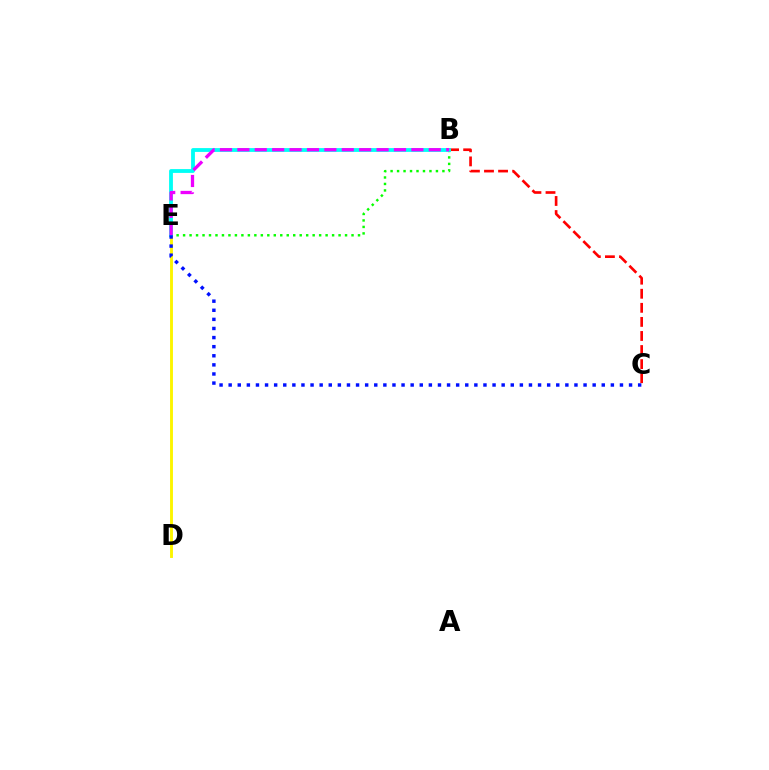{('D', 'E'): [{'color': '#fcf500', 'line_style': 'solid', 'thickness': 2.08}], ('B', 'C'): [{'color': '#ff0000', 'line_style': 'dashed', 'thickness': 1.91}], ('B', 'E'): [{'color': '#08ff00', 'line_style': 'dotted', 'thickness': 1.76}, {'color': '#00fff6', 'line_style': 'solid', 'thickness': 2.75}, {'color': '#ee00ff', 'line_style': 'dashed', 'thickness': 2.36}], ('C', 'E'): [{'color': '#0010ff', 'line_style': 'dotted', 'thickness': 2.47}]}